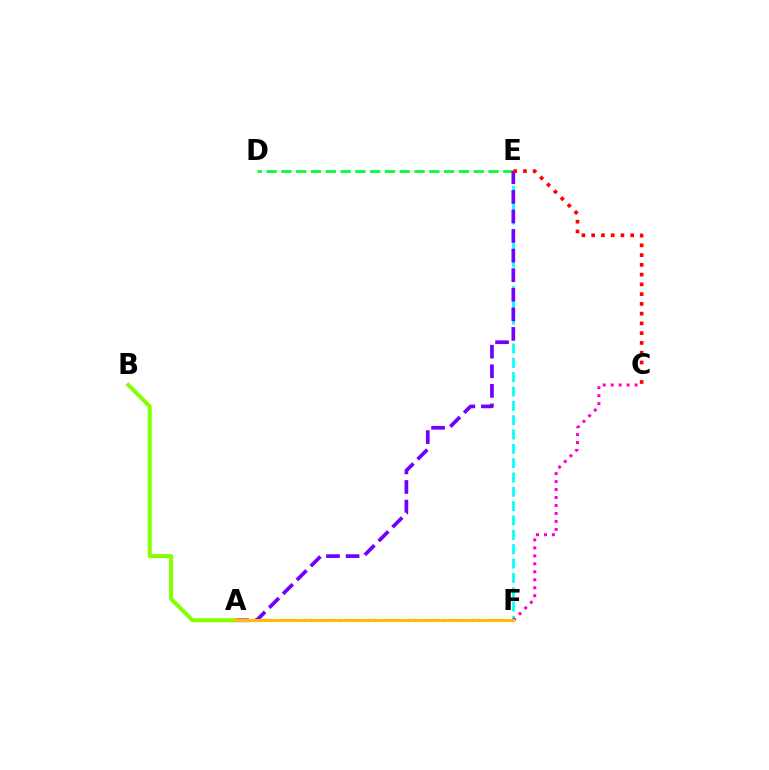{('A', 'F'): [{'color': '#004bff', 'line_style': 'dotted', 'thickness': 1.57}, {'color': '#ffbd00', 'line_style': 'solid', 'thickness': 2.21}], ('D', 'E'): [{'color': '#00ff39', 'line_style': 'dashed', 'thickness': 2.01}], ('E', 'F'): [{'color': '#00fff6', 'line_style': 'dashed', 'thickness': 1.95}], ('A', 'E'): [{'color': '#7200ff', 'line_style': 'dashed', 'thickness': 2.66}], ('A', 'B'): [{'color': '#84ff00', 'line_style': 'solid', 'thickness': 2.89}], ('C', 'F'): [{'color': '#ff00cf', 'line_style': 'dotted', 'thickness': 2.17}], ('C', 'E'): [{'color': '#ff0000', 'line_style': 'dotted', 'thickness': 2.65}]}